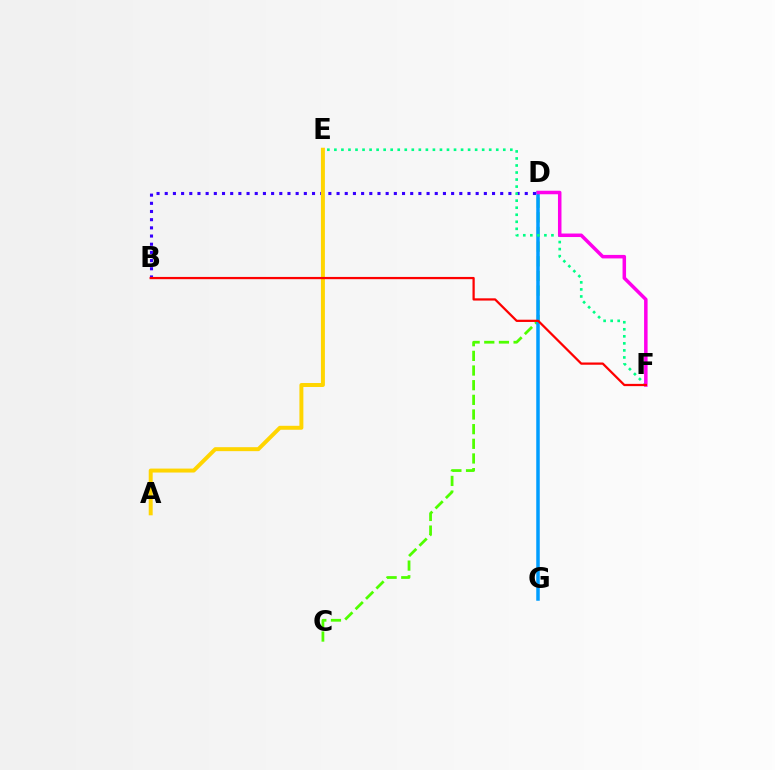{('B', 'D'): [{'color': '#3700ff', 'line_style': 'dotted', 'thickness': 2.22}], ('C', 'D'): [{'color': '#4fff00', 'line_style': 'dashed', 'thickness': 1.99}], ('D', 'G'): [{'color': '#009eff', 'line_style': 'solid', 'thickness': 2.52}], ('E', 'F'): [{'color': '#00ff86', 'line_style': 'dotted', 'thickness': 1.91}], ('D', 'F'): [{'color': '#ff00ed', 'line_style': 'solid', 'thickness': 2.53}], ('A', 'E'): [{'color': '#ffd500', 'line_style': 'solid', 'thickness': 2.85}], ('B', 'F'): [{'color': '#ff0000', 'line_style': 'solid', 'thickness': 1.62}]}